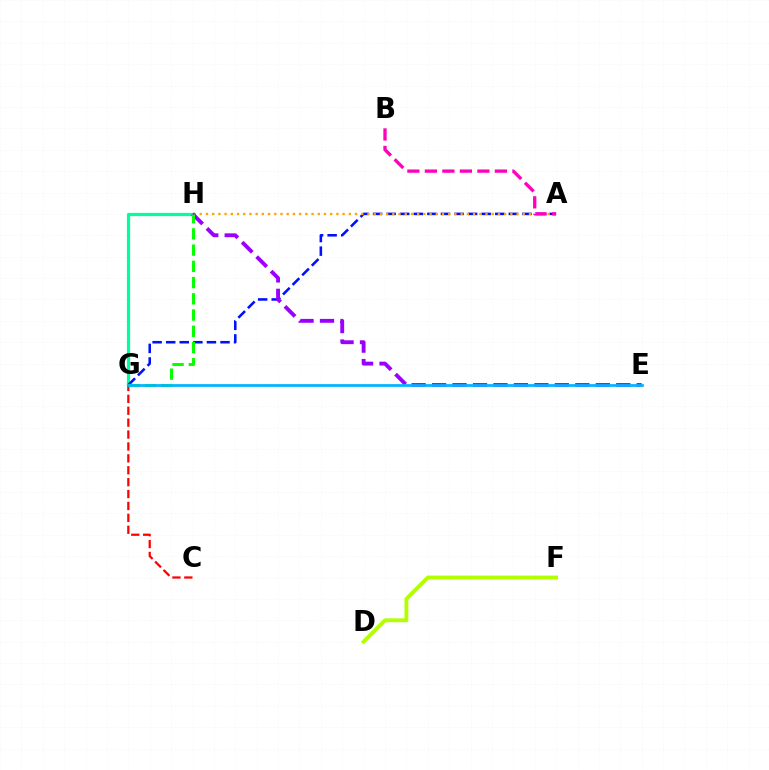{('G', 'H'): [{'color': '#00ff9d', 'line_style': 'solid', 'thickness': 2.32}, {'color': '#08ff00', 'line_style': 'dashed', 'thickness': 2.2}], ('A', 'G'): [{'color': '#0010ff', 'line_style': 'dashed', 'thickness': 1.84}], ('A', 'H'): [{'color': '#ffa500', 'line_style': 'dotted', 'thickness': 1.69}], ('E', 'H'): [{'color': '#9b00ff', 'line_style': 'dashed', 'thickness': 2.78}], ('D', 'F'): [{'color': '#b3ff00', 'line_style': 'solid', 'thickness': 2.78}], ('C', 'G'): [{'color': '#ff0000', 'line_style': 'dashed', 'thickness': 1.62}], ('A', 'B'): [{'color': '#ff00bd', 'line_style': 'dashed', 'thickness': 2.38}], ('E', 'G'): [{'color': '#00b5ff', 'line_style': 'solid', 'thickness': 1.97}]}